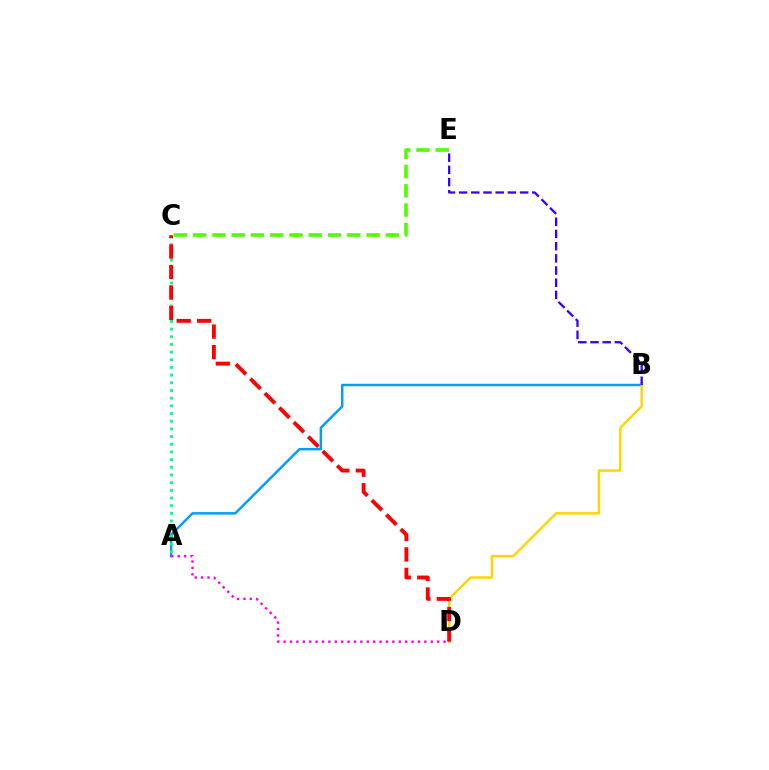{('A', 'B'): [{'color': '#009eff', 'line_style': 'solid', 'thickness': 1.77}], ('B', 'D'): [{'color': '#ffd500', 'line_style': 'solid', 'thickness': 1.75}], ('A', 'C'): [{'color': '#00ff86', 'line_style': 'dotted', 'thickness': 2.09}], ('C', 'E'): [{'color': '#4fff00', 'line_style': 'dashed', 'thickness': 2.62}], ('B', 'E'): [{'color': '#3700ff', 'line_style': 'dashed', 'thickness': 1.66}], ('A', 'D'): [{'color': '#ff00ed', 'line_style': 'dotted', 'thickness': 1.74}], ('C', 'D'): [{'color': '#ff0000', 'line_style': 'dashed', 'thickness': 2.78}]}